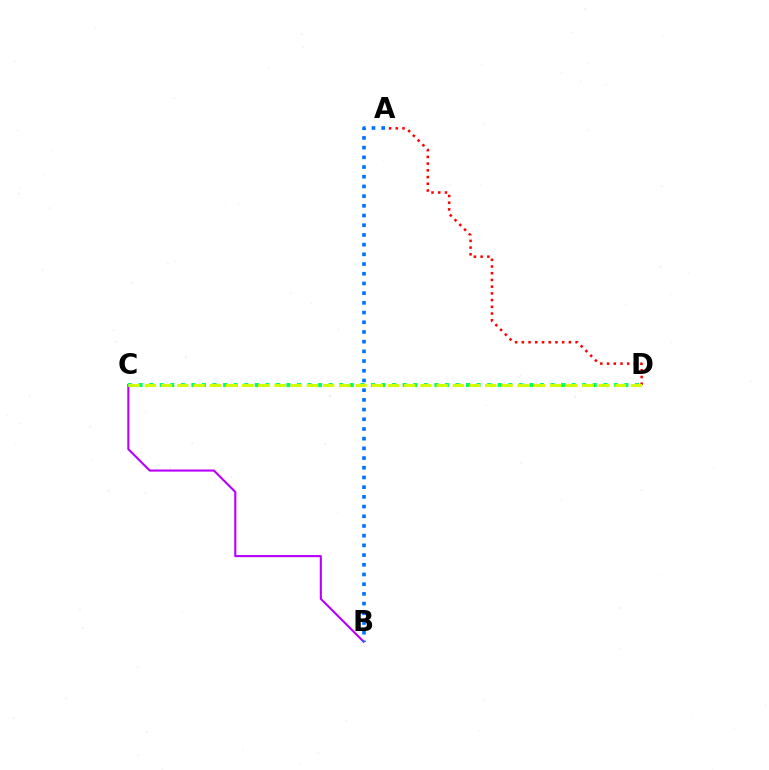{('B', 'C'): [{'color': '#b900ff', 'line_style': 'solid', 'thickness': 1.52}], ('A', 'B'): [{'color': '#0074ff', 'line_style': 'dotted', 'thickness': 2.64}], ('C', 'D'): [{'color': '#00ff5c', 'line_style': 'dotted', 'thickness': 2.87}, {'color': '#d1ff00', 'line_style': 'dashed', 'thickness': 2.2}], ('A', 'D'): [{'color': '#ff0000', 'line_style': 'dotted', 'thickness': 1.83}]}